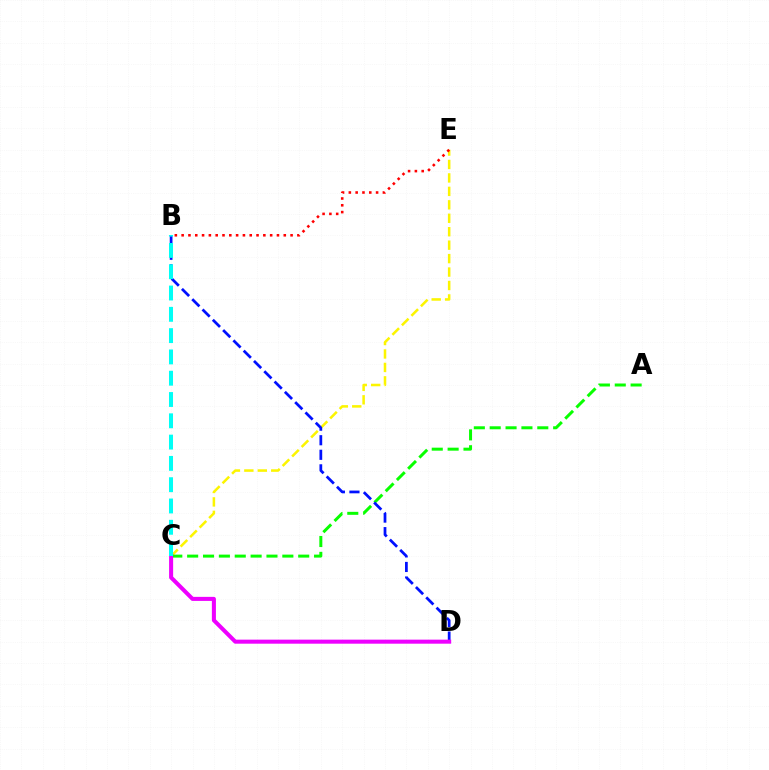{('C', 'E'): [{'color': '#fcf500', 'line_style': 'dashed', 'thickness': 1.83}], ('A', 'C'): [{'color': '#08ff00', 'line_style': 'dashed', 'thickness': 2.16}], ('B', 'D'): [{'color': '#0010ff', 'line_style': 'dashed', 'thickness': 1.98}], ('C', 'D'): [{'color': '#ee00ff', 'line_style': 'solid', 'thickness': 2.91}], ('B', 'E'): [{'color': '#ff0000', 'line_style': 'dotted', 'thickness': 1.85}], ('B', 'C'): [{'color': '#00fff6', 'line_style': 'dashed', 'thickness': 2.89}]}